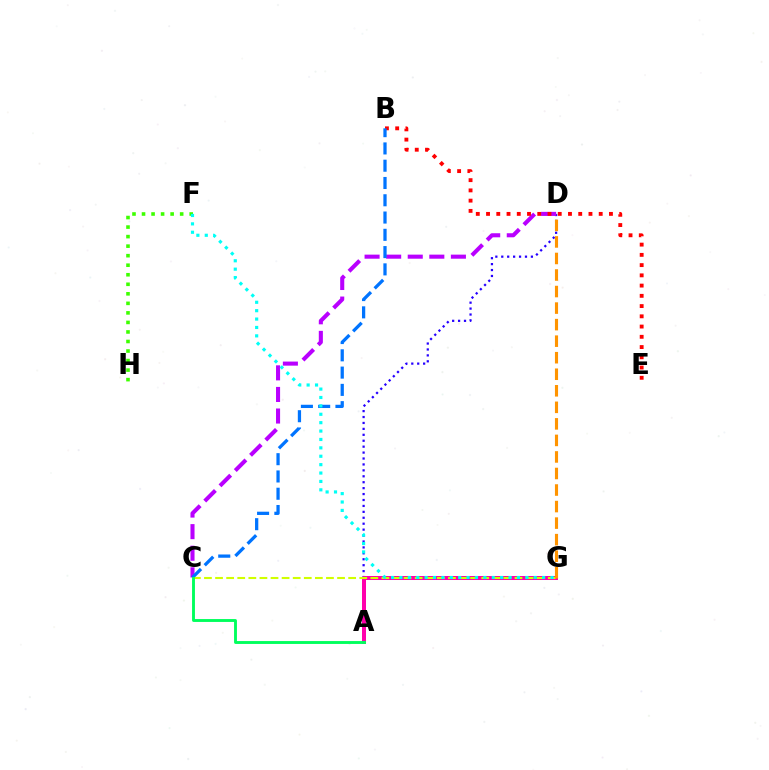{('A', 'D'): [{'color': '#2500ff', 'line_style': 'dotted', 'thickness': 1.61}], ('C', 'D'): [{'color': '#b900ff', 'line_style': 'dashed', 'thickness': 2.93}], ('B', 'E'): [{'color': '#ff0000', 'line_style': 'dotted', 'thickness': 2.78}], ('B', 'C'): [{'color': '#0074ff', 'line_style': 'dashed', 'thickness': 2.35}], ('F', 'H'): [{'color': '#3dff00', 'line_style': 'dotted', 'thickness': 2.59}], ('A', 'G'): [{'color': '#ff00ac', 'line_style': 'solid', 'thickness': 2.88}], ('C', 'G'): [{'color': '#d1ff00', 'line_style': 'dashed', 'thickness': 1.51}], ('A', 'C'): [{'color': '#00ff5c', 'line_style': 'solid', 'thickness': 2.07}], ('F', 'G'): [{'color': '#00fff6', 'line_style': 'dotted', 'thickness': 2.28}], ('D', 'G'): [{'color': '#ff9400', 'line_style': 'dashed', 'thickness': 2.25}]}